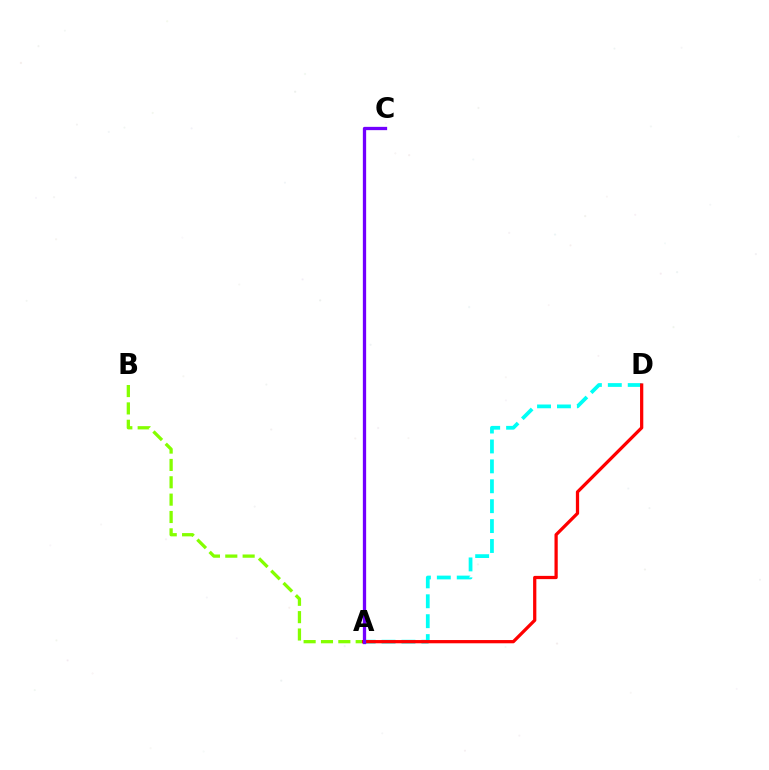{('A', 'D'): [{'color': '#00fff6', 'line_style': 'dashed', 'thickness': 2.7}, {'color': '#ff0000', 'line_style': 'solid', 'thickness': 2.34}], ('A', 'B'): [{'color': '#84ff00', 'line_style': 'dashed', 'thickness': 2.36}], ('A', 'C'): [{'color': '#7200ff', 'line_style': 'solid', 'thickness': 2.37}]}